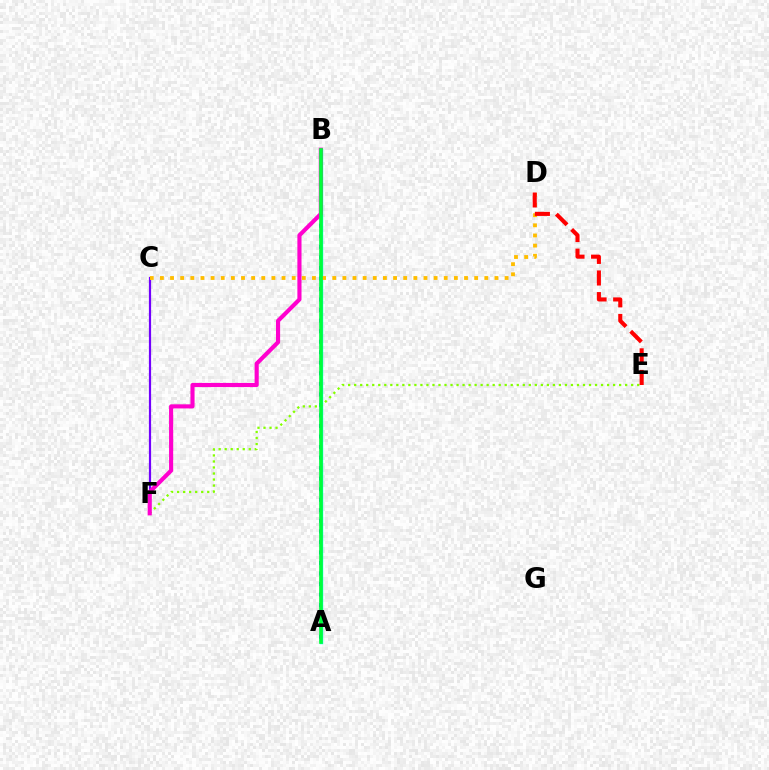{('C', 'F'): [{'color': '#7200ff', 'line_style': 'solid', 'thickness': 1.58}], ('A', 'B'): [{'color': '#004bff', 'line_style': 'dotted', 'thickness': 2.86}, {'color': '#00fff6', 'line_style': 'solid', 'thickness': 2.43}, {'color': '#00ff39', 'line_style': 'solid', 'thickness': 2.63}], ('E', 'F'): [{'color': '#84ff00', 'line_style': 'dotted', 'thickness': 1.64}], ('B', 'F'): [{'color': '#ff00cf', 'line_style': 'solid', 'thickness': 2.97}], ('C', 'D'): [{'color': '#ffbd00', 'line_style': 'dotted', 'thickness': 2.75}], ('D', 'E'): [{'color': '#ff0000', 'line_style': 'dashed', 'thickness': 2.94}]}